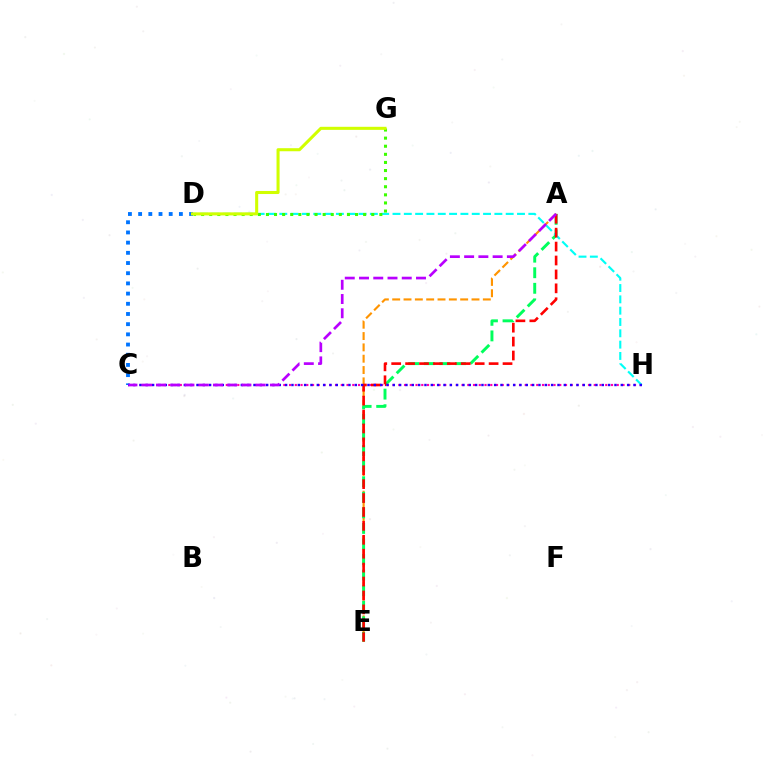{('A', 'E'): [{'color': '#ff9400', 'line_style': 'dashed', 'thickness': 1.54}, {'color': '#00ff5c', 'line_style': 'dashed', 'thickness': 2.11}, {'color': '#ff0000', 'line_style': 'dashed', 'thickness': 1.89}], ('C', 'H'): [{'color': '#ff00ac', 'line_style': 'dotted', 'thickness': 1.56}, {'color': '#2500ff', 'line_style': 'dotted', 'thickness': 1.72}], ('D', 'H'): [{'color': '#00fff6', 'line_style': 'dashed', 'thickness': 1.54}], ('C', 'D'): [{'color': '#0074ff', 'line_style': 'dotted', 'thickness': 2.77}], ('D', 'G'): [{'color': '#3dff00', 'line_style': 'dotted', 'thickness': 2.2}, {'color': '#d1ff00', 'line_style': 'solid', 'thickness': 2.2}], ('A', 'C'): [{'color': '#b900ff', 'line_style': 'dashed', 'thickness': 1.94}]}